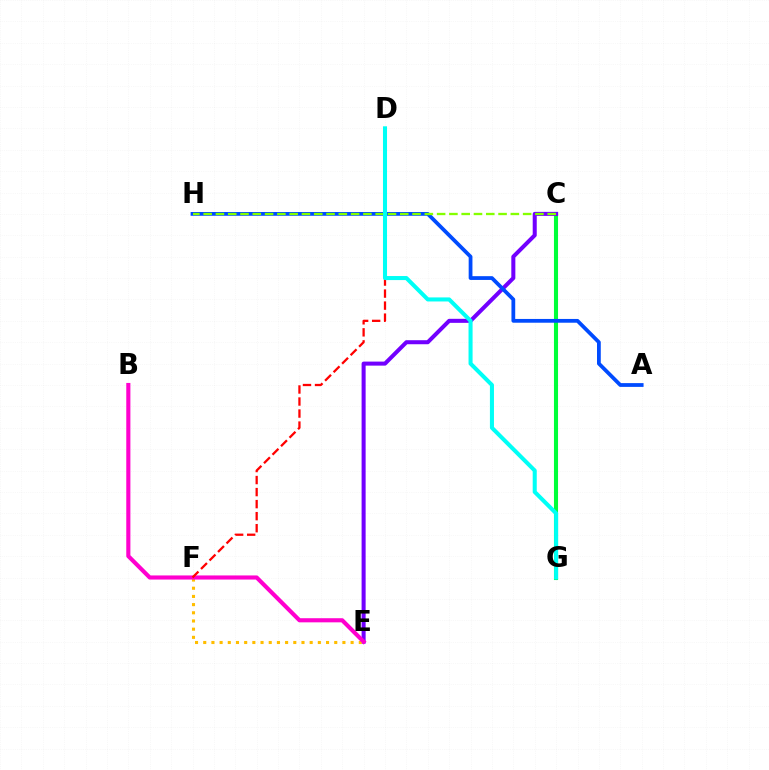{('C', 'G'): [{'color': '#00ff39', 'line_style': 'solid', 'thickness': 2.94}], ('C', 'E'): [{'color': '#7200ff', 'line_style': 'solid', 'thickness': 2.9}], ('E', 'F'): [{'color': '#ffbd00', 'line_style': 'dotted', 'thickness': 2.22}], ('A', 'H'): [{'color': '#004bff', 'line_style': 'solid', 'thickness': 2.72}], ('B', 'E'): [{'color': '#ff00cf', 'line_style': 'solid', 'thickness': 2.97}], ('D', 'F'): [{'color': '#ff0000', 'line_style': 'dashed', 'thickness': 1.63}], ('C', 'H'): [{'color': '#84ff00', 'line_style': 'dashed', 'thickness': 1.67}], ('D', 'G'): [{'color': '#00fff6', 'line_style': 'solid', 'thickness': 2.92}]}